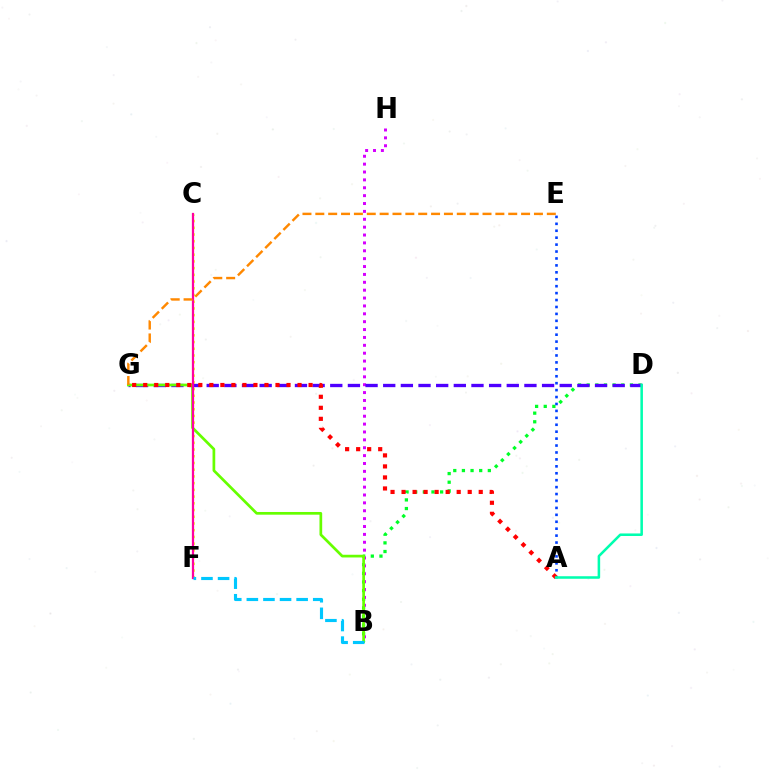{('B', 'D'): [{'color': '#00ff27', 'line_style': 'dotted', 'thickness': 2.35}], ('A', 'E'): [{'color': '#003fff', 'line_style': 'dotted', 'thickness': 1.88}], ('B', 'H'): [{'color': '#d600ff', 'line_style': 'dotted', 'thickness': 2.14}], ('C', 'F'): [{'color': '#eeff00', 'line_style': 'dotted', 'thickness': 1.83}, {'color': '#ff00a0', 'line_style': 'solid', 'thickness': 1.62}], ('D', 'G'): [{'color': '#4f00ff', 'line_style': 'dashed', 'thickness': 2.4}], ('B', 'G'): [{'color': '#66ff00', 'line_style': 'solid', 'thickness': 1.95}], ('A', 'G'): [{'color': '#ff0000', 'line_style': 'dotted', 'thickness': 3.0}], ('A', 'D'): [{'color': '#00ffaf', 'line_style': 'solid', 'thickness': 1.83}], ('E', 'G'): [{'color': '#ff8800', 'line_style': 'dashed', 'thickness': 1.75}], ('B', 'F'): [{'color': '#00c7ff', 'line_style': 'dashed', 'thickness': 2.25}]}